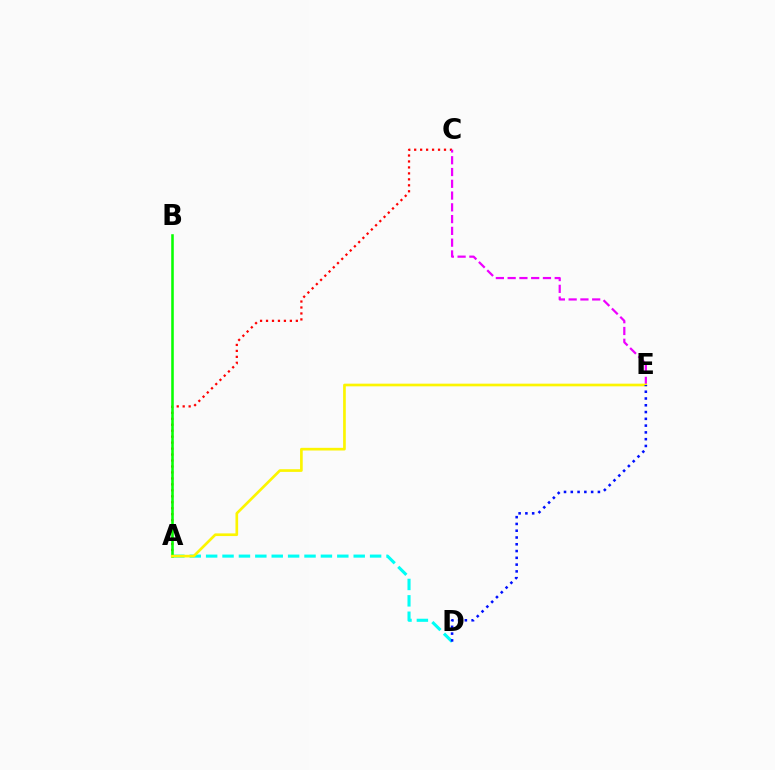{('A', 'C'): [{'color': '#ff0000', 'line_style': 'dotted', 'thickness': 1.62}], ('A', 'D'): [{'color': '#00fff6', 'line_style': 'dashed', 'thickness': 2.23}], ('A', 'B'): [{'color': '#08ff00', 'line_style': 'solid', 'thickness': 1.84}], ('C', 'E'): [{'color': '#ee00ff', 'line_style': 'dashed', 'thickness': 1.6}], ('A', 'E'): [{'color': '#fcf500', 'line_style': 'solid', 'thickness': 1.92}], ('D', 'E'): [{'color': '#0010ff', 'line_style': 'dotted', 'thickness': 1.84}]}